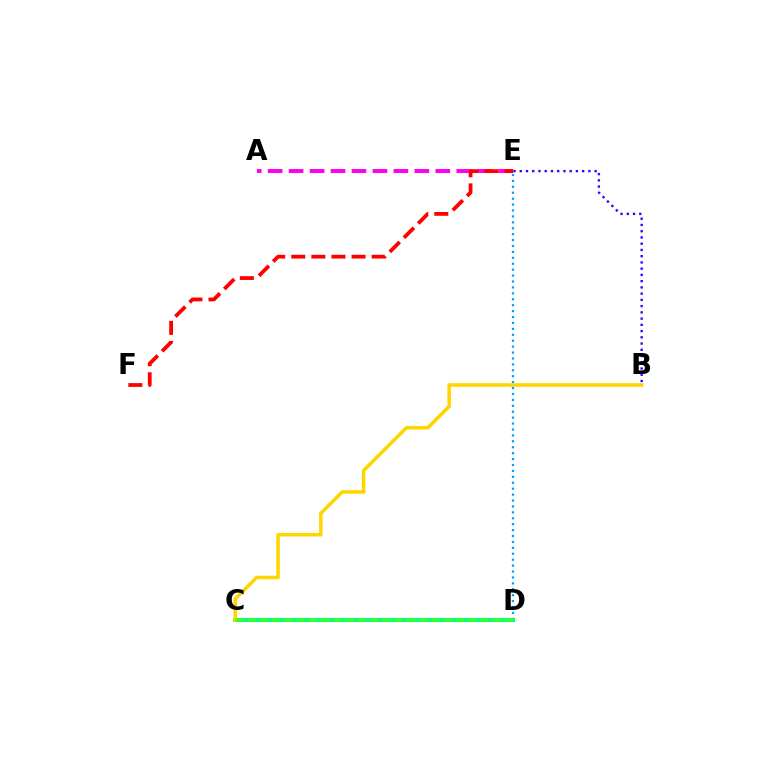{('D', 'E'): [{'color': '#009eff', 'line_style': 'dotted', 'thickness': 1.61}], ('A', 'E'): [{'color': '#ff00ed', 'line_style': 'dashed', 'thickness': 2.85}], ('B', 'E'): [{'color': '#3700ff', 'line_style': 'dotted', 'thickness': 1.7}], ('C', 'D'): [{'color': '#00ff86', 'line_style': 'solid', 'thickness': 2.9}, {'color': '#4fff00', 'line_style': 'dashed', 'thickness': 1.67}], ('B', 'C'): [{'color': '#ffd500', 'line_style': 'solid', 'thickness': 2.53}], ('E', 'F'): [{'color': '#ff0000', 'line_style': 'dashed', 'thickness': 2.73}]}